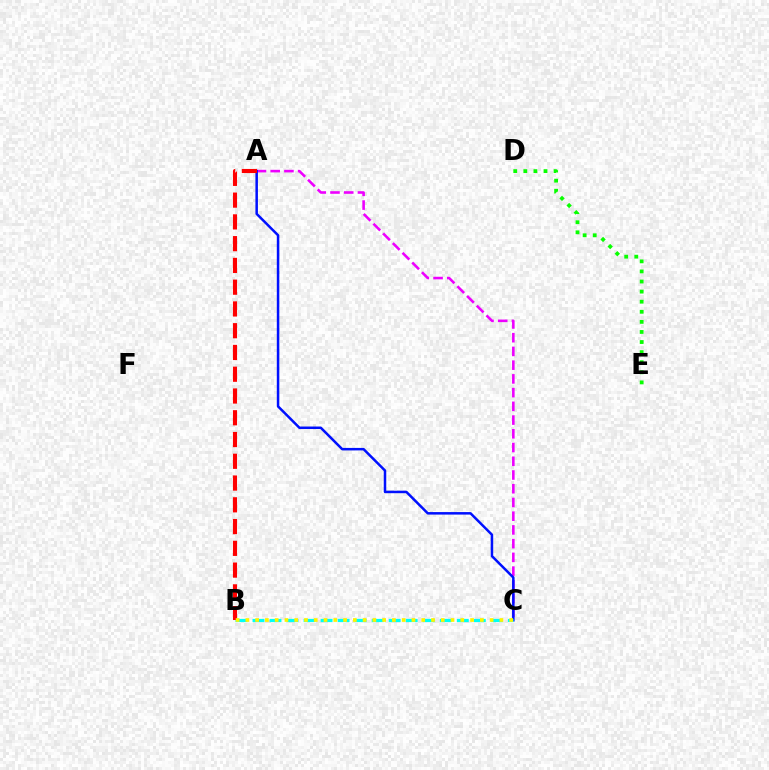{('D', 'E'): [{'color': '#08ff00', 'line_style': 'dotted', 'thickness': 2.74}], ('A', 'C'): [{'color': '#ee00ff', 'line_style': 'dashed', 'thickness': 1.87}, {'color': '#0010ff', 'line_style': 'solid', 'thickness': 1.81}], ('B', 'C'): [{'color': '#00fff6', 'line_style': 'dashed', 'thickness': 2.31}, {'color': '#fcf500', 'line_style': 'dotted', 'thickness': 2.65}], ('A', 'B'): [{'color': '#ff0000', 'line_style': 'dashed', 'thickness': 2.96}]}